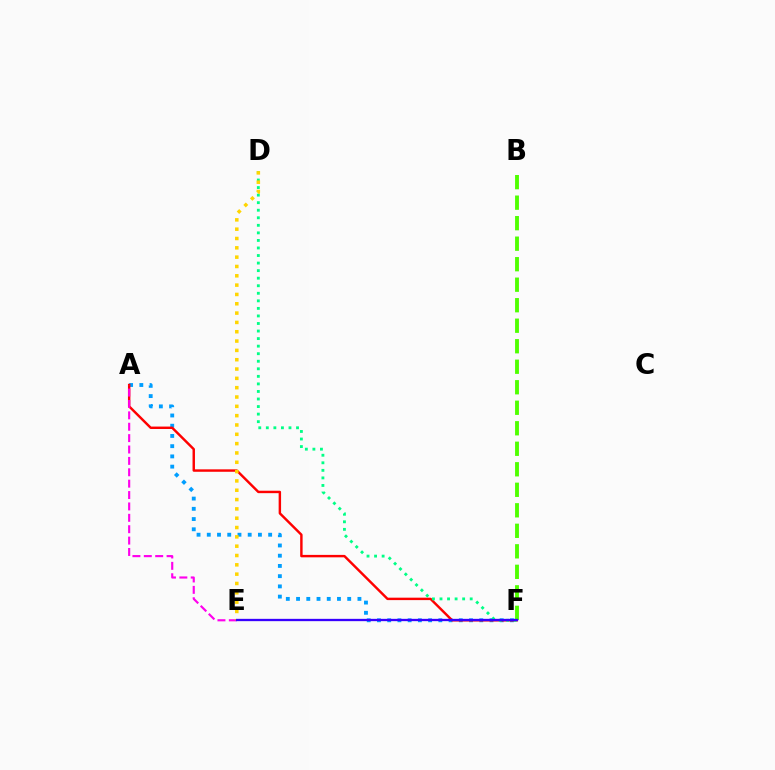{('A', 'F'): [{'color': '#009eff', 'line_style': 'dotted', 'thickness': 2.78}, {'color': '#ff0000', 'line_style': 'solid', 'thickness': 1.75}], ('D', 'F'): [{'color': '#00ff86', 'line_style': 'dotted', 'thickness': 2.05}], ('A', 'E'): [{'color': '#ff00ed', 'line_style': 'dashed', 'thickness': 1.55}], ('B', 'F'): [{'color': '#4fff00', 'line_style': 'dashed', 'thickness': 2.79}], ('D', 'E'): [{'color': '#ffd500', 'line_style': 'dotted', 'thickness': 2.53}], ('E', 'F'): [{'color': '#3700ff', 'line_style': 'solid', 'thickness': 1.66}]}